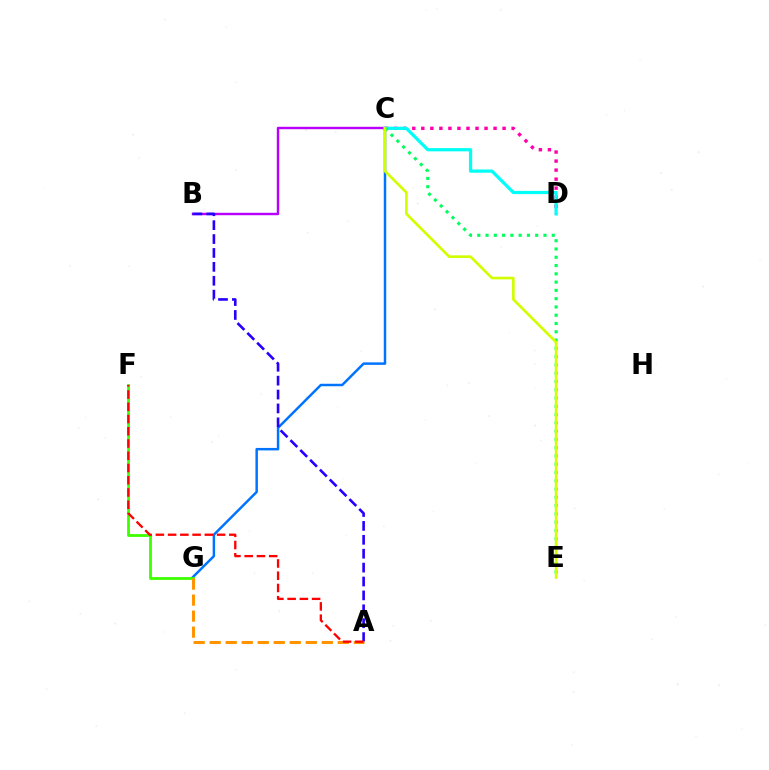{('B', 'C'): [{'color': '#b900ff', 'line_style': 'solid', 'thickness': 1.74}], ('C', 'D'): [{'color': '#ff00ac', 'line_style': 'dotted', 'thickness': 2.45}, {'color': '#00fff6', 'line_style': 'solid', 'thickness': 2.32}], ('C', 'G'): [{'color': '#0074ff', 'line_style': 'solid', 'thickness': 1.79}], ('C', 'E'): [{'color': '#00ff5c', 'line_style': 'dotted', 'thickness': 2.25}, {'color': '#d1ff00', 'line_style': 'solid', 'thickness': 1.91}], ('F', 'G'): [{'color': '#3dff00', 'line_style': 'solid', 'thickness': 2.01}], ('A', 'B'): [{'color': '#2500ff', 'line_style': 'dashed', 'thickness': 1.89}], ('A', 'G'): [{'color': '#ff9400', 'line_style': 'dashed', 'thickness': 2.18}], ('A', 'F'): [{'color': '#ff0000', 'line_style': 'dashed', 'thickness': 1.66}]}